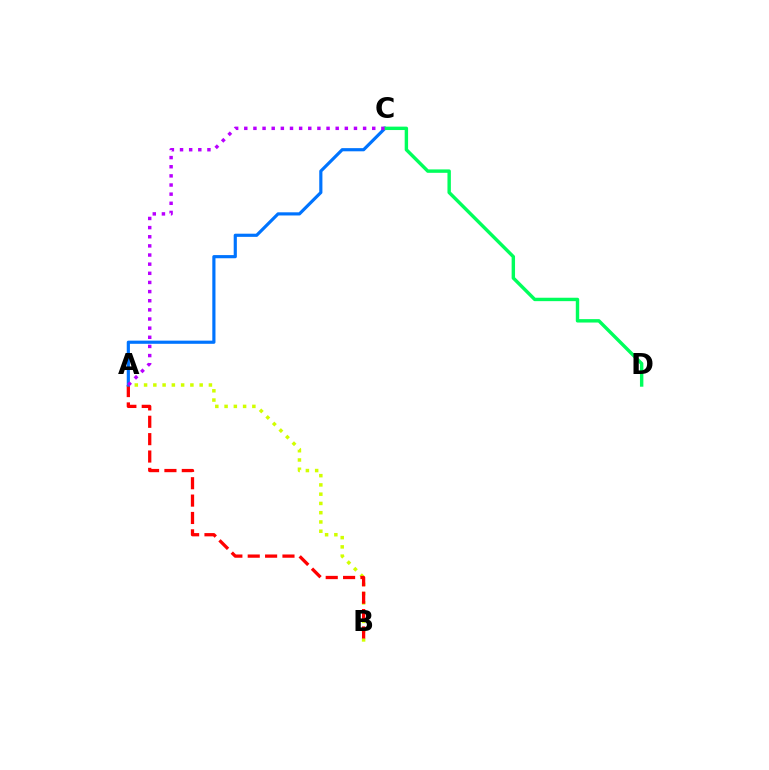{('A', 'B'): [{'color': '#d1ff00', 'line_style': 'dotted', 'thickness': 2.52}, {'color': '#ff0000', 'line_style': 'dashed', 'thickness': 2.36}], ('A', 'C'): [{'color': '#0074ff', 'line_style': 'solid', 'thickness': 2.28}, {'color': '#b900ff', 'line_style': 'dotted', 'thickness': 2.48}], ('C', 'D'): [{'color': '#00ff5c', 'line_style': 'solid', 'thickness': 2.46}]}